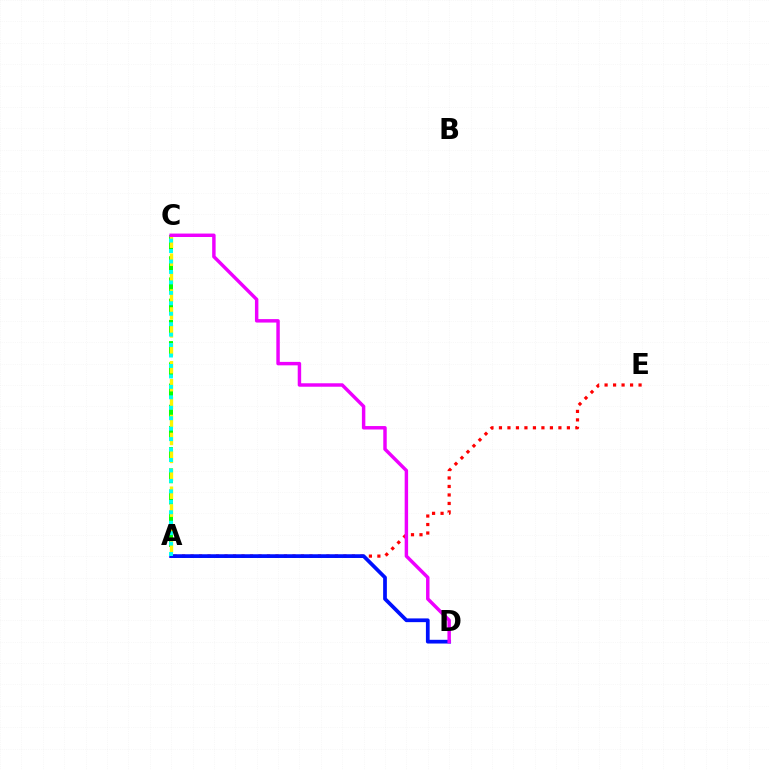{('A', 'C'): [{'color': '#08ff00', 'line_style': 'dashed', 'thickness': 2.88}, {'color': '#fcf500', 'line_style': 'dashed', 'thickness': 2.44}, {'color': '#00fff6', 'line_style': 'dotted', 'thickness': 2.84}], ('A', 'E'): [{'color': '#ff0000', 'line_style': 'dotted', 'thickness': 2.31}], ('A', 'D'): [{'color': '#0010ff', 'line_style': 'solid', 'thickness': 2.69}], ('C', 'D'): [{'color': '#ee00ff', 'line_style': 'solid', 'thickness': 2.48}]}